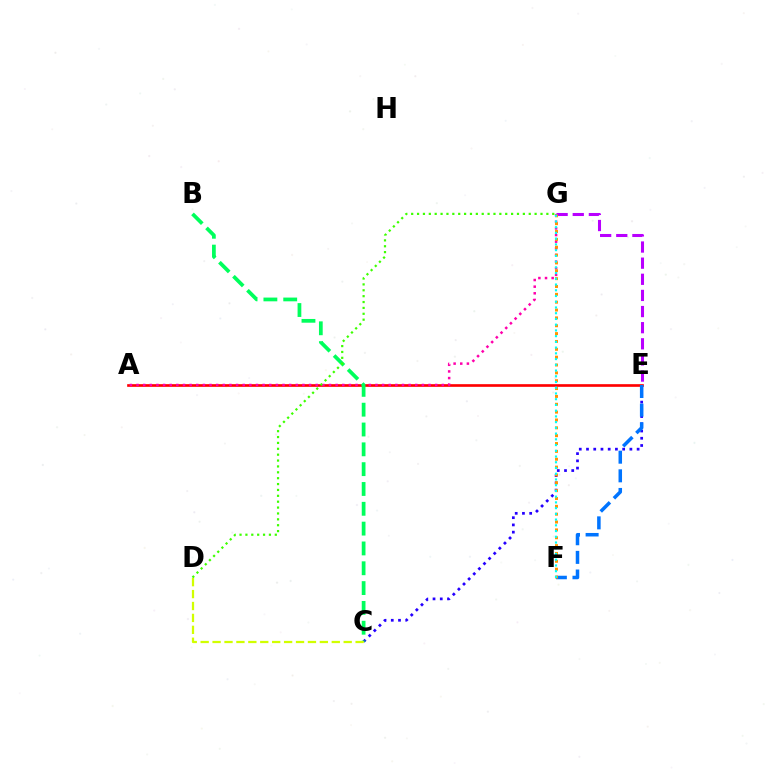{('C', 'E'): [{'color': '#2500ff', 'line_style': 'dotted', 'thickness': 1.96}], ('A', 'E'): [{'color': '#ff0000', 'line_style': 'solid', 'thickness': 1.92}], ('A', 'G'): [{'color': '#ff00ac', 'line_style': 'dotted', 'thickness': 1.8}], ('E', 'G'): [{'color': '#b900ff', 'line_style': 'dashed', 'thickness': 2.19}], ('E', 'F'): [{'color': '#0074ff', 'line_style': 'dashed', 'thickness': 2.53}], ('F', 'G'): [{'color': '#ff9400', 'line_style': 'dotted', 'thickness': 2.13}, {'color': '#00fff6', 'line_style': 'dotted', 'thickness': 1.56}], ('B', 'C'): [{'color': '#00ff5c', 'line_style': 'dashed', 'thickness': 2.69}], ('D', 'G'): [{'color': '#3dff00', 'line_style': 'dotted', 'thickness': 1.6}], ('C', 'D'): [{'color': '#d1ff00', 'line_style': 'dashed', 'thickness': 1.62}]}